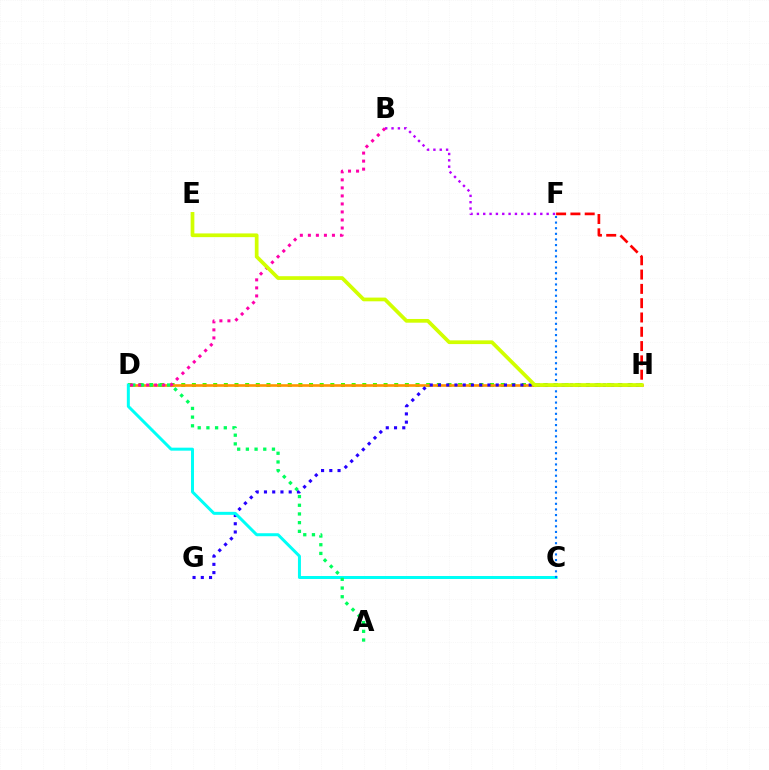{('D', 'H'): [{'color': '#3dff00', 'line_style': 'dotted', 'thickness': 2.89}, {'color': '#ff9400', 'line_style': 'solid', 'thickness': 1.89}], ('F', 'H'): [{'color': '#ff0000', 'line_style': 'dashed', 'thickness': 1.94}], ('G', 'H'): [{'color': '#2500ff', 'line_style': 'dotted', 'thickness': 2.24}], ('C', 'D'): [{'color': '#00fff6', 'line_style': 'solid', 'thickness': 2.15}], ('A', 'D'): [{'color': '#00ff5c', 'line_style': 'dotted', 'thickness': 2.36}], ('B', 'F'): [{'color': '#b900ff', 'line_style': 'dotted', 'thickness': 1.72}], ('C', 'F'): [{'color': '#0074ff', 'line_style': 'dotted', 'thickness': 1.53}], ('B', 'D'): [{'color': '#ff00ac', 'line_style': 'dotted', 'thickness': 2.18}], ('E', 'H'): [{'color': '#d1ff00', 'line_style': 'solid', 'thickness': 2.68}]}